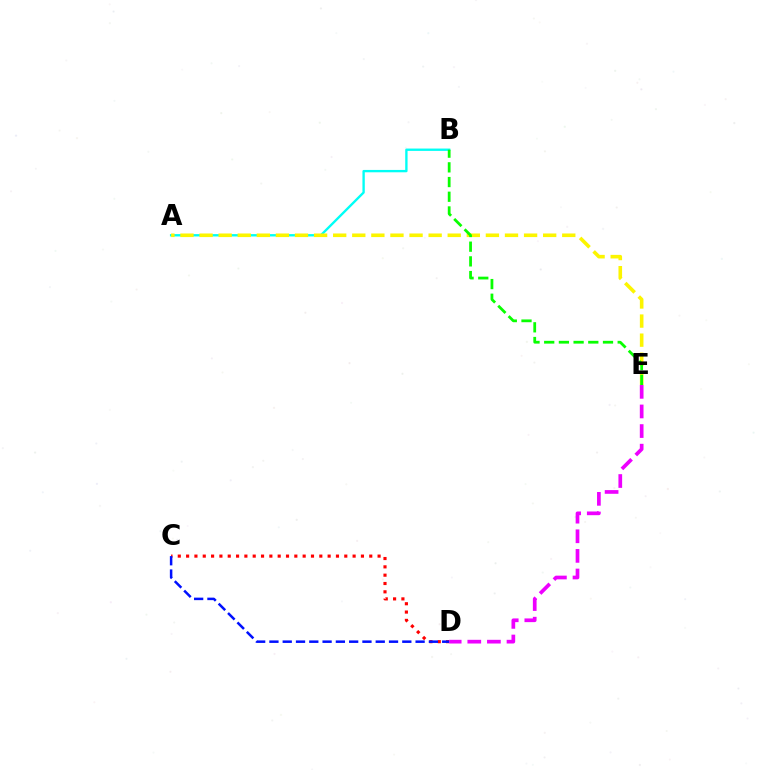{('A', 'B'): [{'color': '#00fff6', 'line_style': 'solid', 'thickness': 1.69}], ('A', 'E'): [{'color': '#fcf500', 'line_style': 'dashed', 'thickness': 2.59}], ('C', 'D'): [{'color': '#ff0000', 'line_style': 'dotted', 'thickness': 2.26}, {'color': '#0010ff', 'line_style': 'dashed', 'thickness': 1.81}], ('D', 'E'): [{'color': '#ee00ff', 'line_style': 'dashed', 'thickness': 2.66}], ('B', 'E'): [{'color': '#08ff00', 'line_style': 'dashed', 'thickness': 2.0}]}